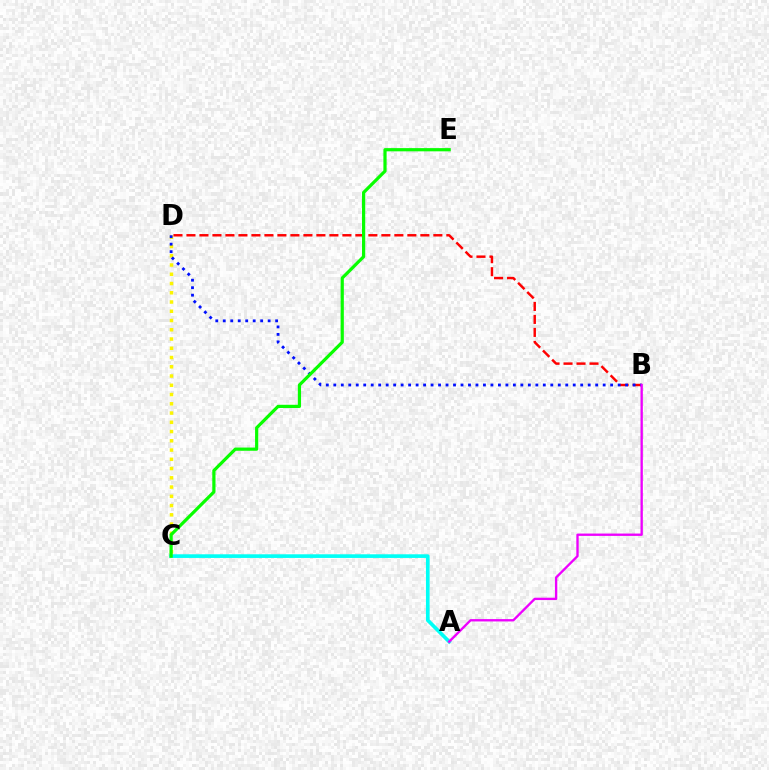{('C', 'D'): [{'color': '#fcf500', 'line_style': 'dotted', 'thickness': 2.51}], ('B', 'D'): [{'color': '#ff0000', 'line_style': 'dashed', 'thickness': 1.77}, {'color': '#0010ff', 'line_style': 'dotted', 'thickness': 2.03}], ('A', 'C'): [{'color': '#00fff6', 'line_style': 'solid', 'thickness': 2.63}], ('C', 'E'): [{'color': '#08ff00', 'line_style': 'solid', 'thickness': 2.31}], ('A', 'B'): [{'color': '#ee00ff', 'line_style': 'solid', 'thickness': 1.69}]}